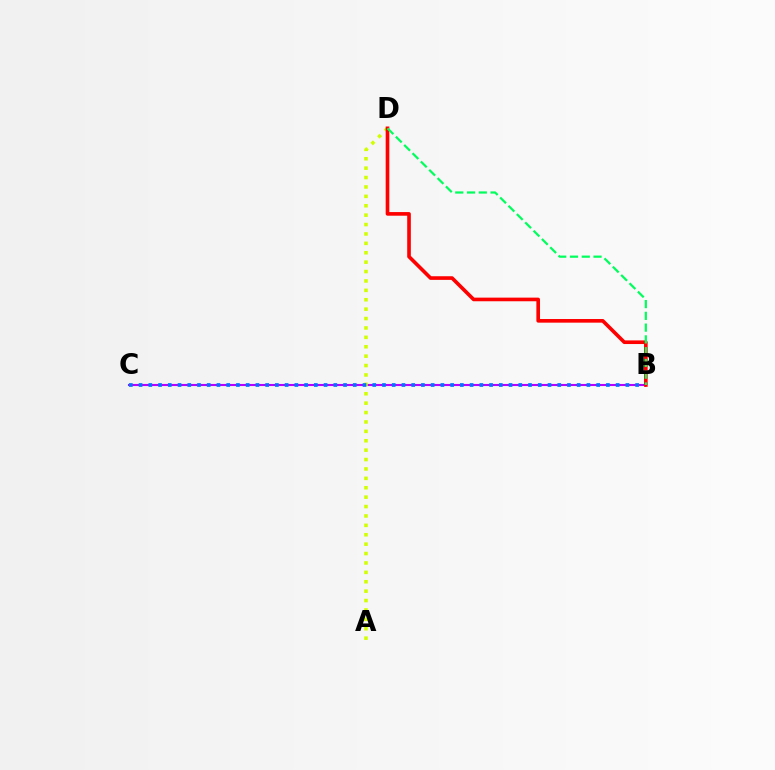{('B', 'C'): [{'color': '#b900ff', 'line_style': 'solid', 'thickness': 1.52}, {'color': '#0074ff', 'line_style': 'dotted', 'thickness': 2.65}], ('A', 'D'): [{'color': '#d1ff00', 'line_style': 'dotted', 'thickness': 2.55}], ('B', 'D'): [{'color': '#ff0000', 'line_style': 'solid', 'thickness': 2.62}, {'color': '#00ff5c', 'line_style': 'dashed', 'thickness': 1.6}]}